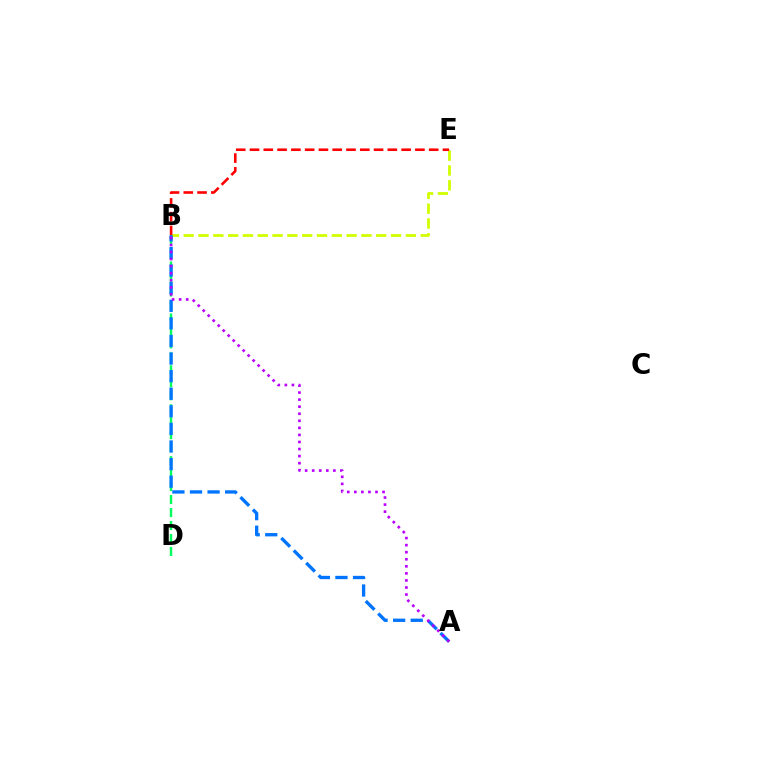{('B', 'D'): [{'color': '#00ff5c', 'line_style': 'dashed', 'thickness': 1.76}], ('B', 'E'): [{'color': '#d1ff00', 'line_style': 'dashed', 'thickness': 2.01}, {'color': '#ff0000', 'line_style': 'dashed', 'thickness': 1.87}], ('A', 'B'): [{'color': '#0074ff', 'line_style': 'dashed', 'thickness': 2.39}, {'color': '#b900ff', 'line_style': 'dotted', 'thickness': 1.92}]}